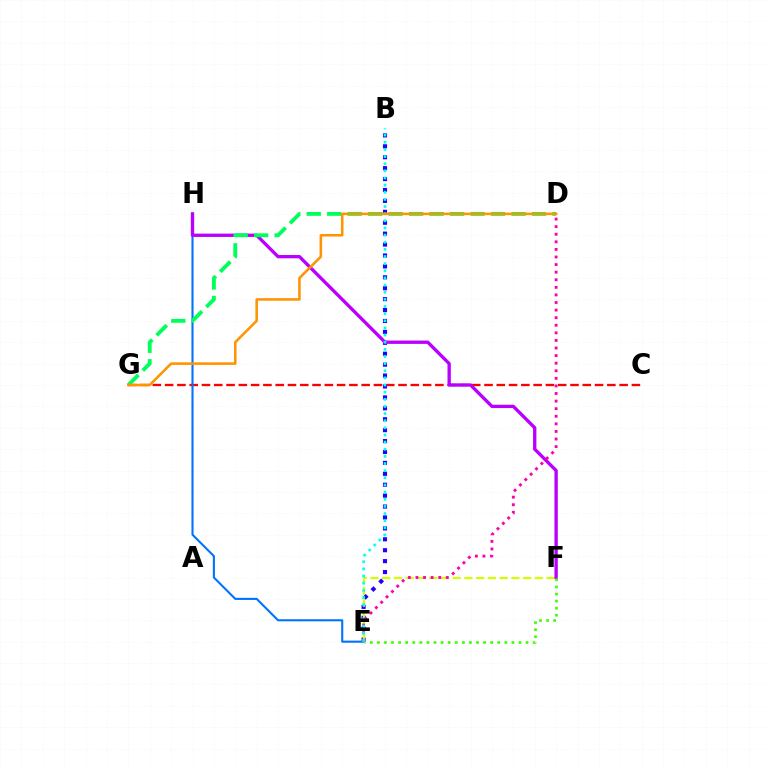{('C', 'G'): [{'color': '#ff0000', 'line_style': 'dashed', 'thickness': 1.67}], ('B', 'E'): [{'color': '#2500ff', 'line_style': 'dotted', 'thickness': 2.97}, {'color': '#00fff6', 'line_style': 'dotted', 'thickness': 1.94}], ('E', 'H'): [{'color': '#0074ff', 'line_style': 'solid', 'thickness': 1.51}], ('E', 'F'): [{'color': '#d1ff00', 'line_style': 'dashed', 'thickness': 1.59}, {'color': '#3dff00', 'line_style': 'dotted', 'thickness': 1.92}], ('F', 'H'): [{'color': '#b900ff', 'line_style': 'solid', 'thickness': 2.4}], ('D', 'E'): [{'color': '#ff00ac', 'line_style': 'dotted', 'thickness': 2.06}], ('D', 'G'): [{'color': '#00ff5c', 'line_style': 'dashed', 'thickness': 2.78}, {'color': '#ff9400', 'line_style': 'solid', 'thickness': 1.84}]}